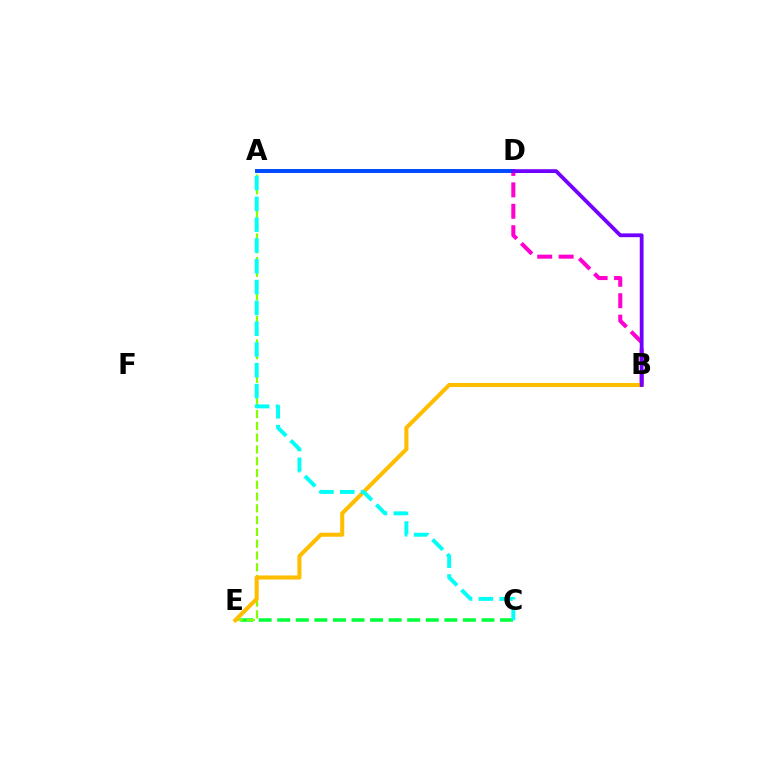{('B', 'D'): [{'color': '#ff00cf', 'line_style': 'dashed', 'thickness': 2.91}, {'color': '#7200ff', 'line_style': 'solid', 'thickness': 2.73}], ('C', 'E'): [{'color': '#00ff39', 'line_style': 'dashed', 'thickness': 2.52}], ('A', 'D'): [{'color': '#ff0000', 'line_style': 'dotted', 'thickness': 1.79}, {'color': '#004bff', 'line_style': 'solid', 'thickness': 2.84}], ('A', 'E'): [{'color': '#84ff00', 'line_style': 'dashed', 'thickness': 1.6}], ('B', 'E'): [{'color': '#ffbd00', 'line_style': 'solid', 'thickness': 2.92}], ('A', 'C'): [{'color': '#00fff6', 'line_style': 'dashed', 'thickness': 2.83}]}